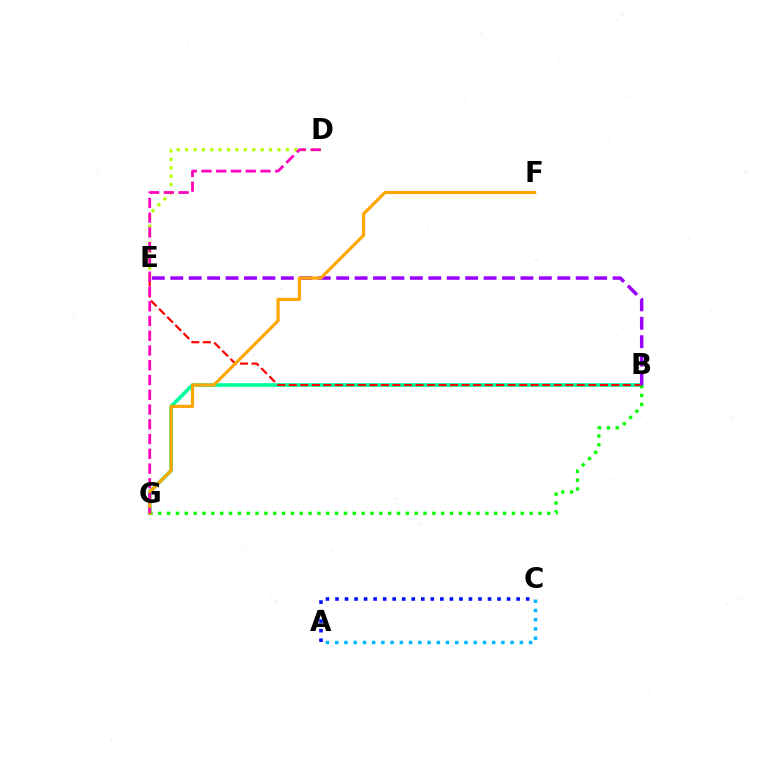{('B', 'G'): [{'color': '#00ff9d', 'line_style': 'solid', 'thickness': 2.66}, {'color': '#08ff00', 'line_style': 'dotted', 'thickness': 2.4}], ('A', 'C'): [{'color': '#00b5ff', 'line_style': 'dotted', 'thickness': 2.51}, {'color': '#0010ff', 'line_style': 'dotted', 'thickness': 2.59}], ('B', 'E'): [{'color': '#ff0000', 'line_style': 'dashed', 'thickness': 1.57}, {'color': '#9b00ff', 'line_style': 'dashed', 'thickness': 2.5}], ('D', 'E'): [{'color': '#b3ff00', 'line_style': 'dotted', 'thickness': 2.28}], ('F', 'G'): [{'color': '#ffa500', 'line_style': 'solid', 'thickness': 2.28}], ('D', 'G'): [{'color': '#ff00bd', 'line_style': 'dashed', 'thickness': 2.0}]}